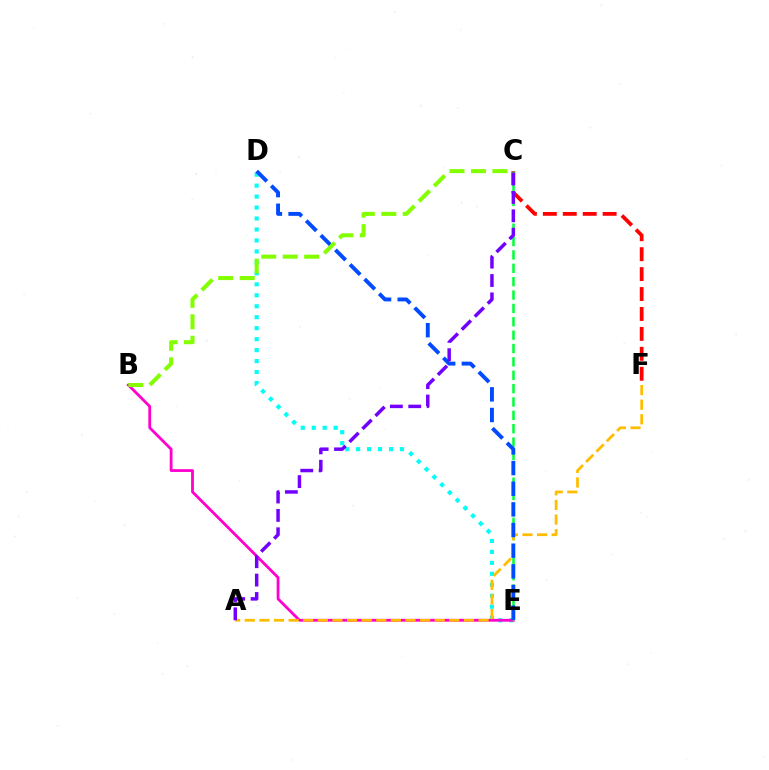{('D', 'E'): [{'color': '#00fff6', 'line_style': 'dotted', 'thickness': 2.98}, {'color': '#004bff', 'line_style': 'dashed', 'thickness': 2.81}], ('B', 'E'): [{'color': '#ff00cf', 'line_style': 'solid', 'thickness': 2.02}], ('C', 'F'): [{'color': '#ff0000', 'line_style': 'dashed', 'thickness': 2.71}], ('C', 'E'): [{'color': '#00ff39', 'line_style': 'dashed', 'thickness': 1.82}], ('A', 'F'): [{'color': '#ffbd00', 'line_style': 'dashed', 'thickness': 1.99}], ('A', 'C'): [{'color': '#7200ff', 'line_style': 'dashed', 'thickness': 2.5}], ('B', 'C'): [{'color': '#84ff00', 'line_style': 'dashed', 'thickness': 2.92}]}